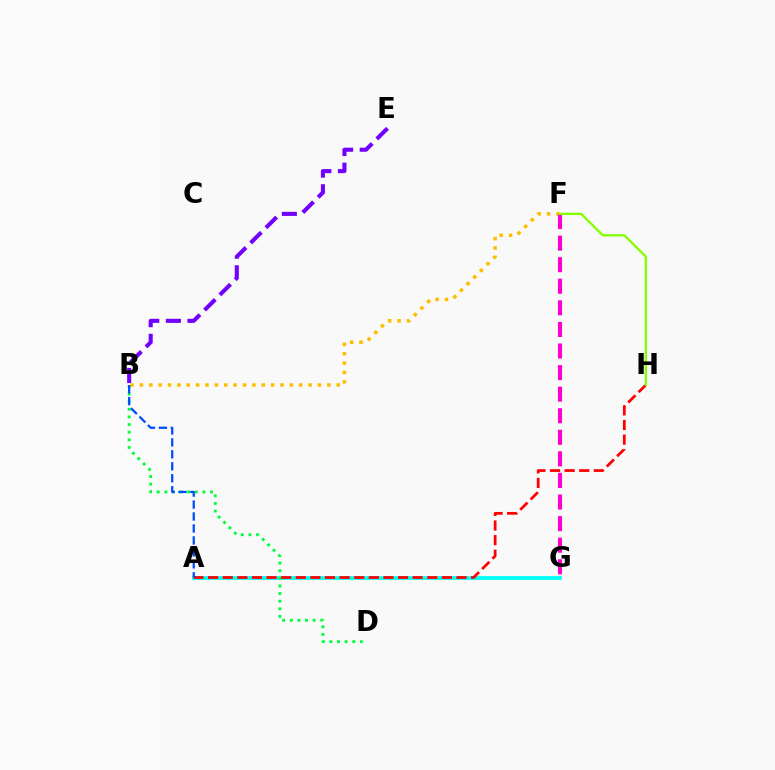{('A', 'G'): [{'color': '#00fff6', 'line_style': 'solid', 'thickness': 2.7}], ('B', 'D'): [{'color': '#00ff39', 'line_style': 'dotted', 'thickness': 2.07}], ('B', 'E'): [{'color': '#7200ff', 'line_style': 'dashed', 'thickness': 2.93}], ('A', 'H'): [{'color': '#ff0000', 'line_style': 'dashed', 'thickness': 1.98}], ('B', 'F'): [{'color': '#ffbd00', 'line_style': 'dotted', 'thickness': 2.55}], ('F', 'G'): [{'color': '#ff00cf', 'line_style': 'dashed', 'thickness': 2.93}], ('F', 'H'): [{'color': '#84ff00', 'line_style': 'solid', 'thickness': 1.66}], ('A', 'B'): [{'color': '#004bff', 'line_style': 'dashed', 'thickness': 1.62}]}